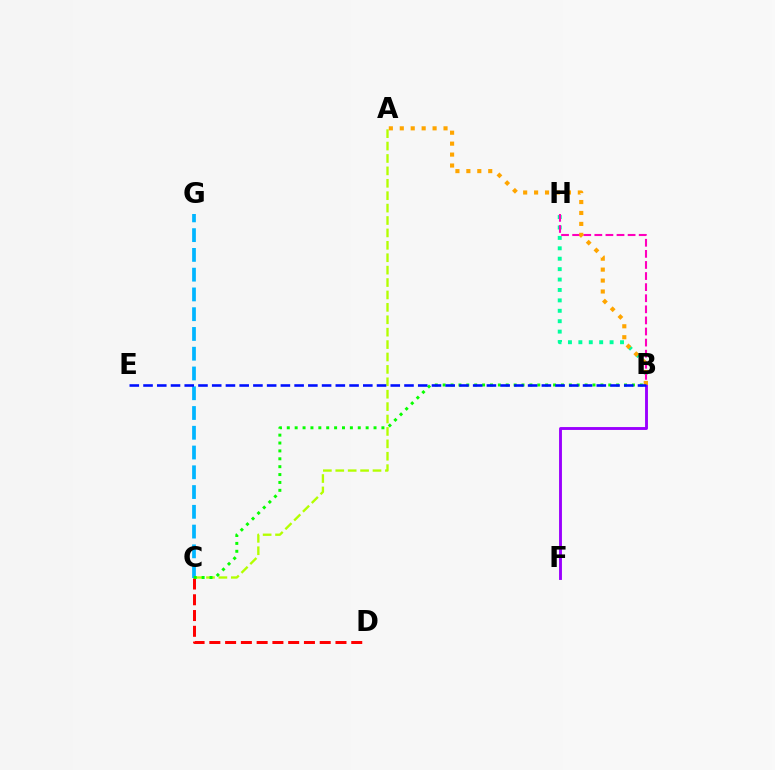{('B', 'H'): [{'color': '#00ff9d', 'line_style': 'dotted', 'thickness': 2.83}, {'color': '#ff00bd', 'line_style': 'dashed', 'thickness': 1.51}], ('A', 'C'): [{'color': '#b3ff00', 'line_style': 'dashed', 'thickness': 1.69}], ('C', 'G'): [{'color': '#00b5ff', 'line_style': 'dashed', 'thickness': 2.68}], ('B', 'F'): [{'color': '#9b00ff', 'line_style': 'solid', 'thickness': 2.08}], ('C', 'D'): [{'color': '#ff0000', 'line_style': 'dashed', 'thickness': 2.14}], ('A', 'B'): [{'color': '#ffa500', 'line_style': 'dotted', 'thickness': 2.97}], ('B', 'C'): [{'color': '#08ff00', 'line_style': 'dotted', 'thickness': 2.14}], ('B', 'E'): [{'color': '#0010ff', 'line_style': 'dashed', 'thickness': 1.87}]}